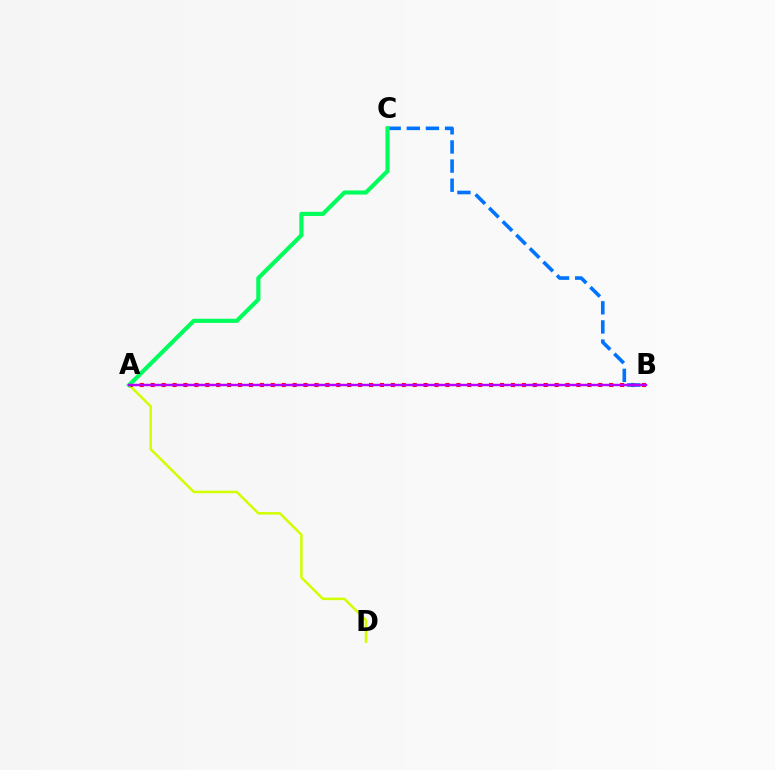{('A', 'D'): [{'color': '#d1ff00', 'line_style': 'solid', 'thickness': 1.81}], ('A', 'B'): [{'color': '#ff0000', 'line_style': 'dotted', 'thickness': 2.97}, {'color': '#b900ff', 'line_style': 'solid', 'thickness': 1.74}], ('B', 'C'): [{'color': '#0074ff', 'line_style': 'dashed', 'thickness': 2.6}], ('A', 'C'): [{'color': '#00ff5c', 'line_style': 'solid', 'thickness': 2.98}]}